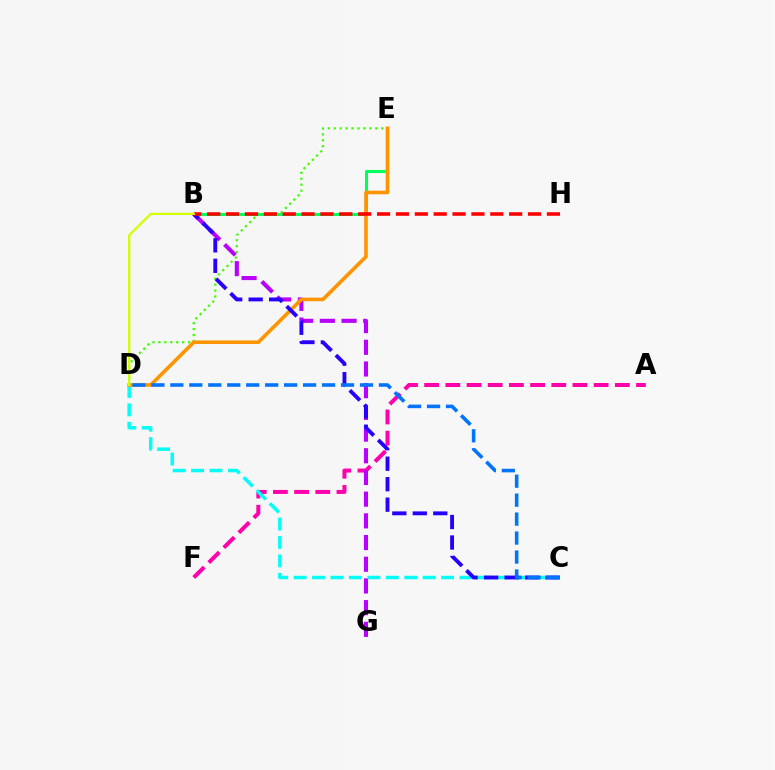{('A', 'F'): [{'color': '#ff00ac', 'line_style': 'dashed', 'thickness': 2.88}], ('D', 'E'): [{'color': '#3dff00', 'line_style': 'dotted', 'thickness': 1.61}, {'color': '#ff9400', 'line_style': 'solid', 'thickness': 2.6}], ('B', 'G'): [{'color': '#b900ff', 'line_style': 'dashed', 'thickness': 2.95}], ('B', 'E'): [{'color': '#00ff5c', 'line_style': 'solid', 'thickness': 2.2}], ('C', 'D'): [{'color': '#00fff6', 'line_style': 'dashed', 'thickness': 2.5}, {'color': '#0074ff', 'line_style': 'dashed', 'thickness': 2.58}], ('B', 'C'): [{'color': '#2500ff', 'line_style': 'dashed', 'thickness': 2.78}], ('B', 'H'): [{'color': '#ff0000', 'line_style': 'dashed', 'thickness': 2.56}], ('B', 'D'): [{'color': '#d1ff00', 'line_style': 'solid', 'thickness': 1.65}]}